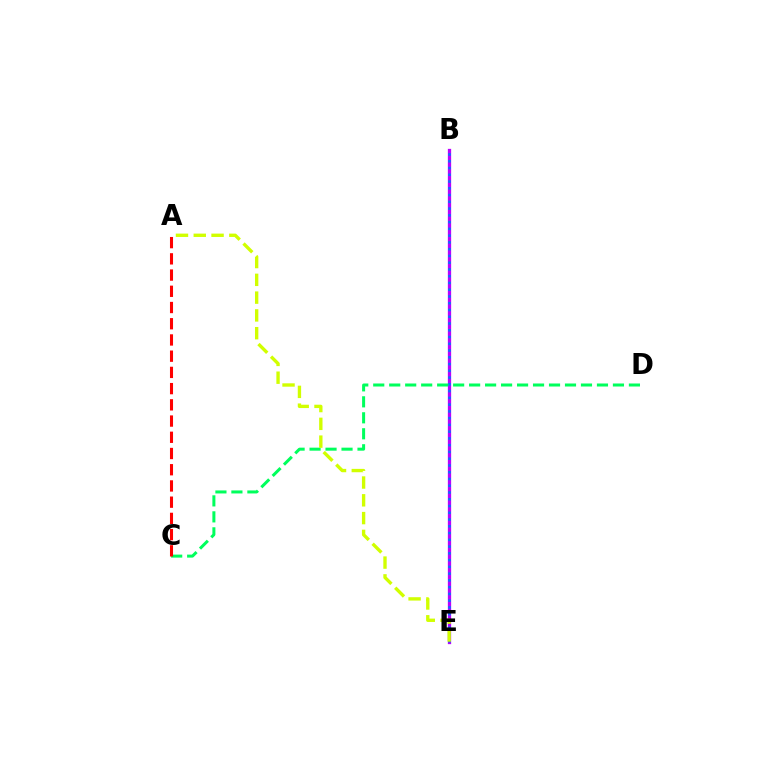{('B', 'E'): [{'color': '#b900ff', 'line_style': 'solid', 'thickness': 2.36}, {'color': '#0074ff', 'line_style': 'dotted', 'thickness': 1.84}], ('C', 'D'): [{'color': '#00ff5c', 'line_style': 'dashed', 'thickness': 2.17}], ('A', 'C'): [{'color': '#ff0000', 'line_style': 'dashed', 'thickness': 2.2}], ('A', 'E'): [{'color': '#d1ff00', 'line_style': 'dashed', 'thickness': 2.42}]}